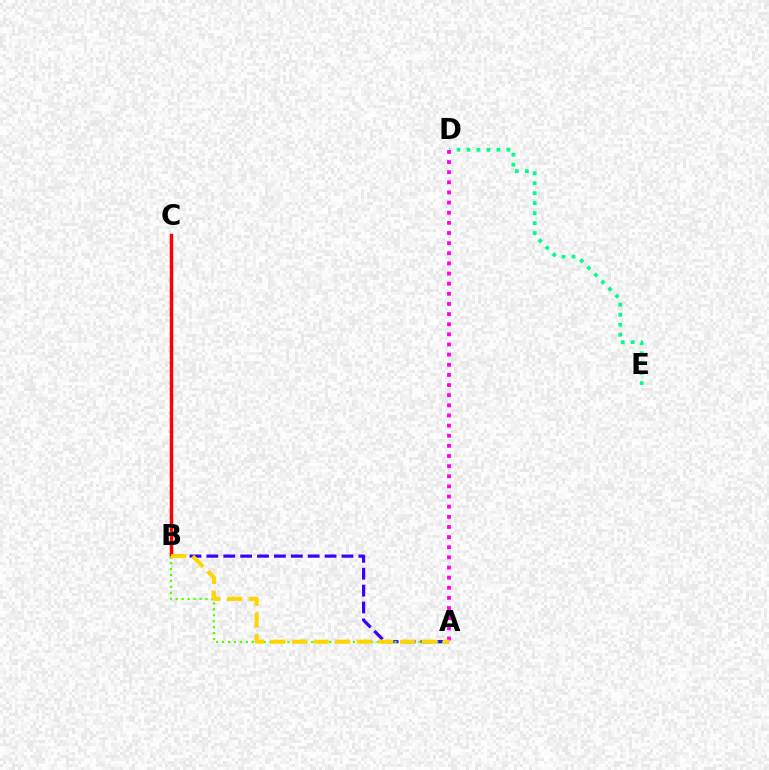{('B', 'C'): [{'color': '#009eff', 'line_style': 'dotted', 'thickness': 1.66}, {'color': '#ff0000', 'line_style': 'solid', 'thickness': 2.47}], ('A', 'B'): [{'color': '#3700ff', 'line_style': 'dashed', 'thickness': 2.29}, {'color': '#4fff00', 'line_style': 'dotted', 'thickness': 1.62}, {'color': '#ffd500', 'line_style': 'dashed', 'thickness': 2.93}], ('D', 'E'): [{'color': '#00ff86', 'line_style': 'dotted', 'thickness': 2.71}], ('A', 'D'): [{'color': '#ff00ed', 'line_style': 'dotted', 'thickness': 2.75}]}